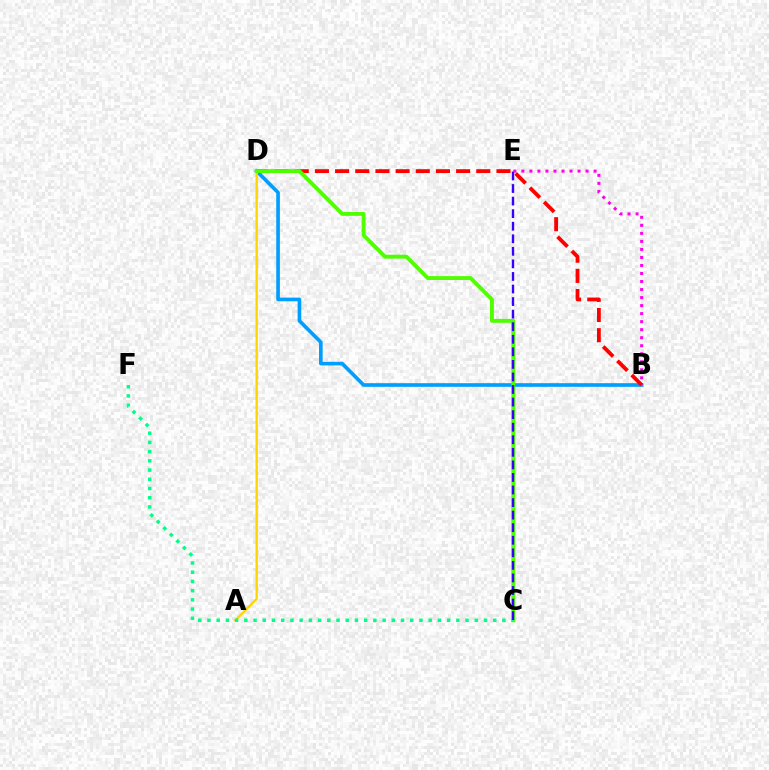{('B', 'D'): [{'color': '#009eff', 'line_style': 'solid', 'thickness': 2.62}, {'color': '#ff0000', 'line_style': 'dashed', 'thickness': 2.74}], ('B', 'E'): [{'color': '#ff00ed', 'line_style': 'dotted', 'thickness': 2.18}], ('A', 'D'): [{'color': '#ffd500', 'line_style': 'solid', 'thickness': 1.68}], ('C', 'D'): [{'color': '#4fff00', 'line_style': 'solid', 'thickness': 2.81}], ('C', 'F'): [{'color': '#00ff86', 'line_style': 'dotted', 'thickness': 2.5}], ('C', 'E'): [{'color': '#3700ff', 'line_style': 'dashed', 'thickness': 1.71}]}